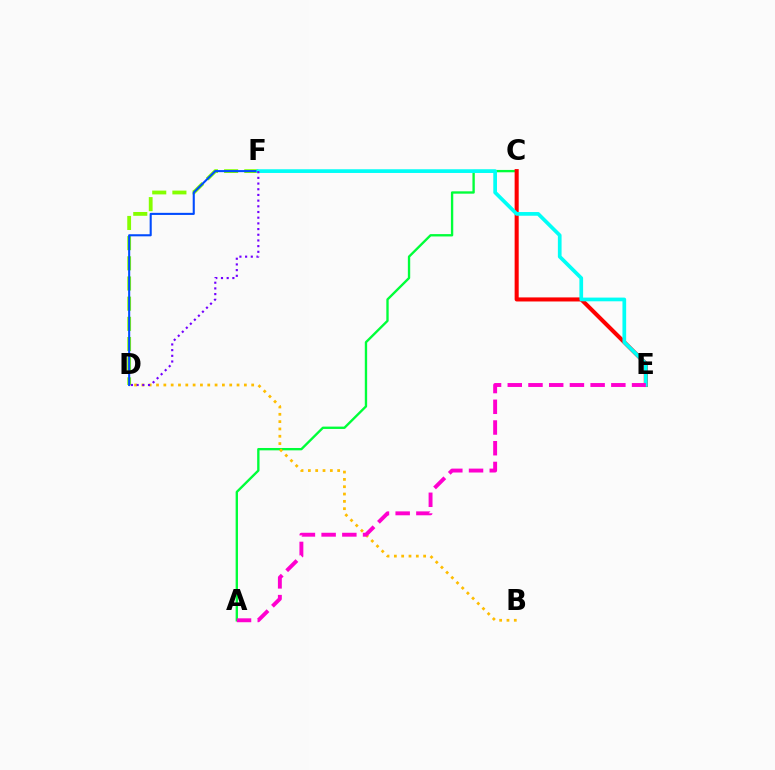{('A', 'C'): [{'color': '#00ff39', 'line_style': 'solid', 'thickness': 1.69}], ('D', 'F'): [{'color': '#84ff00', 'line_style': 'dashed', 'thickness': 2.74}, {'color': '#004bff', 'line_style': 'solid', 'thickness': 1.51}, {'color': '#7200ff', 'line_style': 'dotted', 'thickness': 1.55}], ('B', 'D'): [{'color': '#ffbd00', 'line_style': 'dotted', 'thickness': 1.99}], ('C', 'E'): [{'color': '#ff0000', 'line_style': 'solid', 'thickness': 2.93}], ('E', 'F'): [{'color': '#00fff6', 'line_style': 'solid', 'thickness': 2.67}], ('A', 'E'): [{'color': '#ff00cf', 'line_style': 'dashed', 'thickness': 2.81}]}